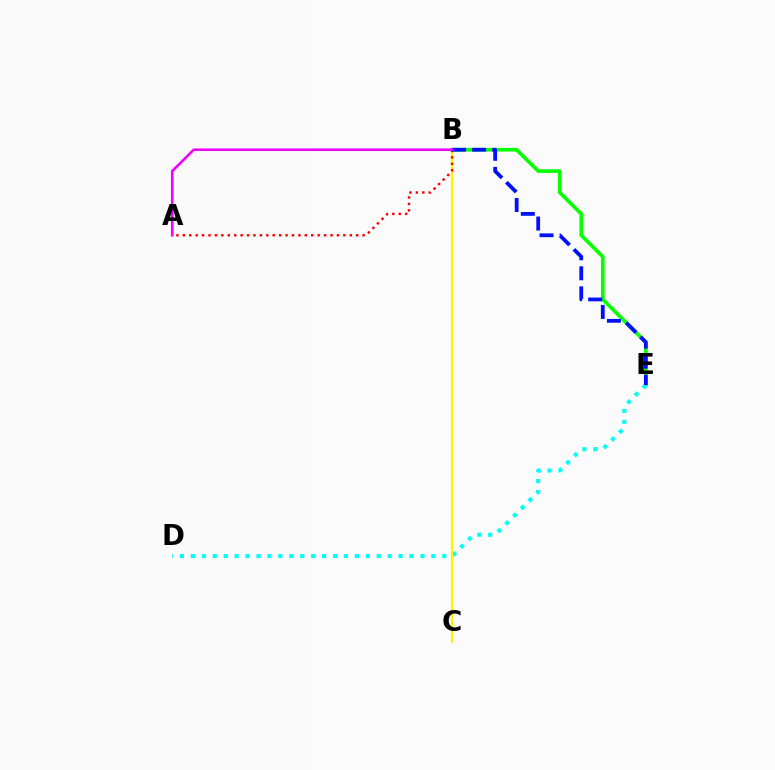{('B', 'E'): [{'color': '#08ff00', 'line_style': 'solid', 'thickness': 2.63}, {'color': '#0010ff', 'line_style': 'dashed', 'thickness': 2.72}], ('D', 'E'): [{'color': '#00fff6', 'line_style': 'dotted', 'thickness': 2.97}], ('B', 'C'): [{'color': '#fcf500', 'line_style': 'solid', 'thickness': 1.62}], ('A', 'B'): [{'color': '#ff0000', 'line_style': 'dotted', 'thickness': 1.74}, {'color': '#ee00ff', 'line_style': 'solid', 'thickness': 1.87}]}